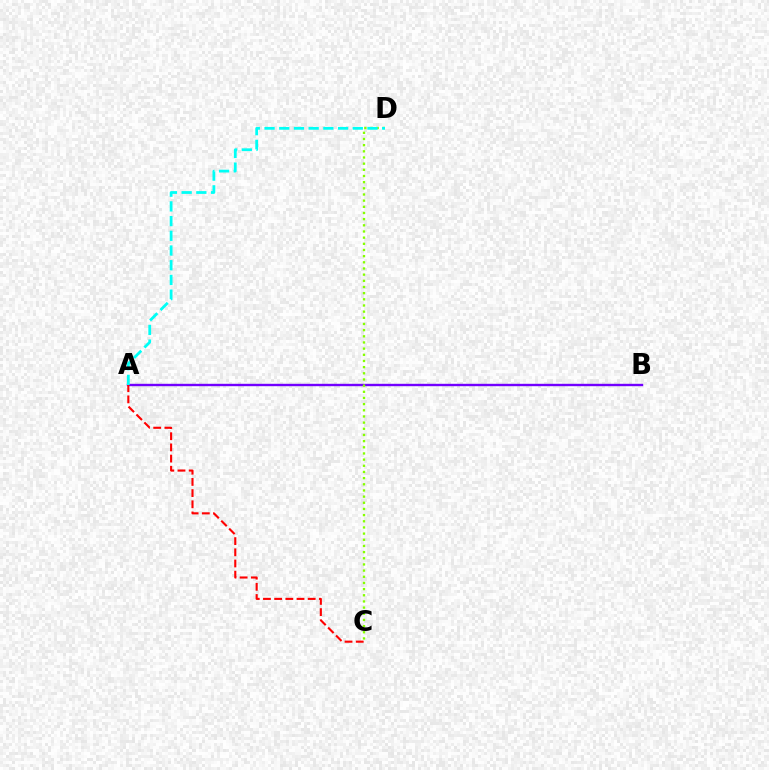{('A', 'B'): [{'color': '#7200ff', 'line_style': 'solid', 'thickness': 1.72}], ('C', 'D'): [{'color': '#84ff00', 'line_style': 'dotted', 'thickness': 1.68}], ('A', 'C'): [{'color': '#ff0000', 'line_style': 'dashed', 'thickness': 1.52}], ('A', 'D'): [{'color': '#00fff6', 'line_style': 'dashed', 'thickness': 2.0}]}